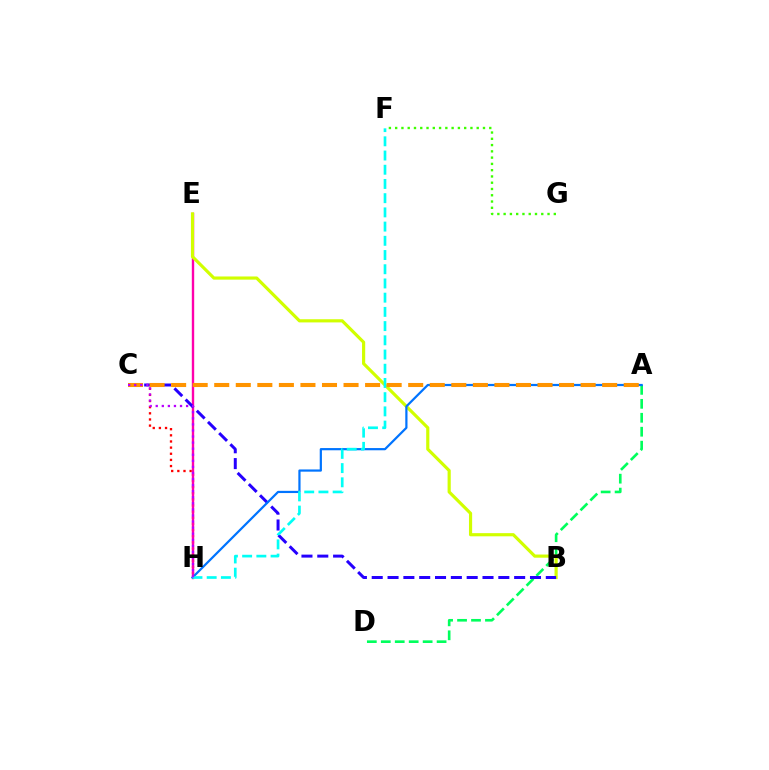{('C', 'H'): [{'color': '#ff0000', 'line_style': 'dotted', 'thickness': 1.67}, {'color': '#b900ff', 'line_style': 'dotted', 'thickness': 1.65}], ('E', 'H'): [{'color': '#ff00ac', 'line_style': 'solid', 'thickness': 1.72}], ('A', 'D'): [{'color': '#00ff5c', 'line_style': 'dashed', 'thickness': 1.9}], ('F', 'G'): [{'color': '#3dff00', 'line_style': 'dotted', 'thickness': 1.7}], ('B', 'E'): [{'color': '#d1ff00', 'line_style': 'solid', 'thickness': 2.28}], ('B', 'C'): [{'color': '#2500ff', 'line_style': 'dashed', 'thickness': 2.15}], ('A', 'H'): [{'color': '#0074ff', 'line_style': 'solid', 'thickness': 1.59}], ('F', 'H'): [{'color': '#00fff6', 'line_style': 'dashed', 'thickness': 1.93}], ('A', 'C'): [{'color': '#ff9400', 'line_style': 'dashed', 'thickness': 2.93}]}